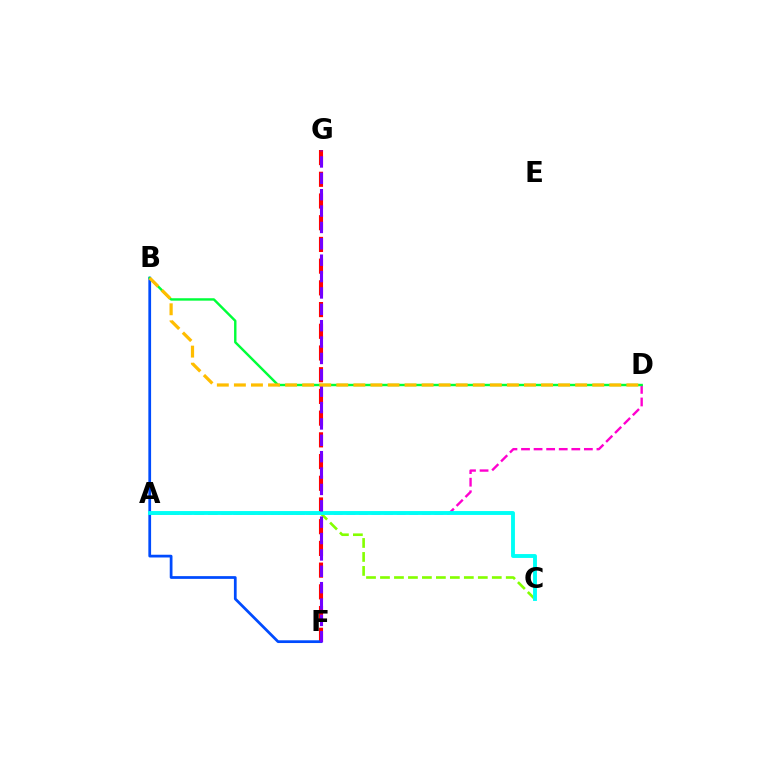{('A', 'D'): [{'color': '#ff00cf', 'line_style': 'dashed', 'thickness': 1.71}], ('F', 'G'): [{'color': '#ff0000', 'line_style': 'dashed', 'thickness': 2.95}, {'color': '#7200ff', 'line_style': 'dashed', 'thickness': 2.22}], ('B', 'F'): [{'color': '#004bff', 'line_style': 'solid', 'thickness': 1.98}], ('B', 'D'): [{'color': '#00ff39', 'line_style': 'solid', 'thickness': 1.74}, {'color': '#ffbd00', 'line_style': 'dashed', 'thickness': 2.32}], ('A', 'C'): [{'color': '#84ff00', 'line_style': 'dashed', 'thickness': 1.9}, {'color': '#00fff6', 'line_style': 'solid', 'thickness': 2.79}]}